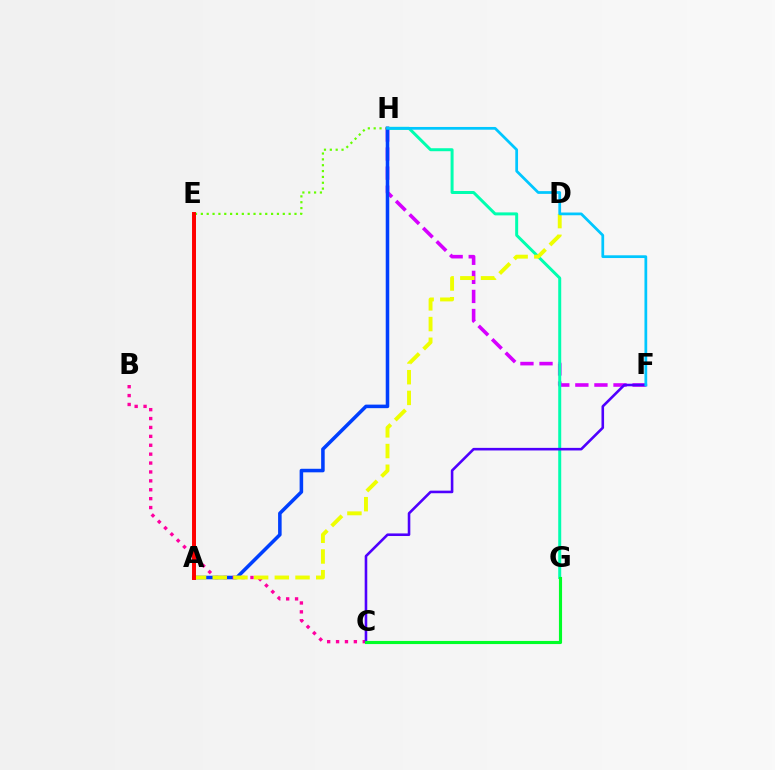{('E', 'H'): [{'color': '#66ff00', 'line_style': 'dotted', 'thickness': 1.59}], ('F', 'H'): [{'color': '#d600ff', 'line_style': 'dashed', 'thickness': 2.59}, {'color': '#00c7ff', 'line_style': 'solid', 'thickness': 1.98}], ('G', 'H'): [{'color': '#00ffaf', 'line_style': 'solid', 'thickness': 2.15}], ('A', 'H'): [{'color': '#003fff', 'line_style': 'solid', 'thickness': 2.55}], ('B', 'C'): [{'color': '#ff00a0', 'line_style': 'dotted', 'thickness': 2.42}], ('C', 'F'): [{'color': '#4f00ff', 'line_style': 'solid', 'thickness': 1.86}], ('C', 'G'): [{'color': '#00ff27', 'line_style': 'solid', 'thickness': 2.25}], ('A', 'D'): [{'color': '#eeff00', 'line_style': 'dashed', 'thickness': 2.81}], ('A', 'E'): [{'color': '#ff8800', 'line_style': 'solid', 'thickness': 2.11}, {'color': '#ff0000', 'line_style': 'solid', 'thickness': 2.84}]}